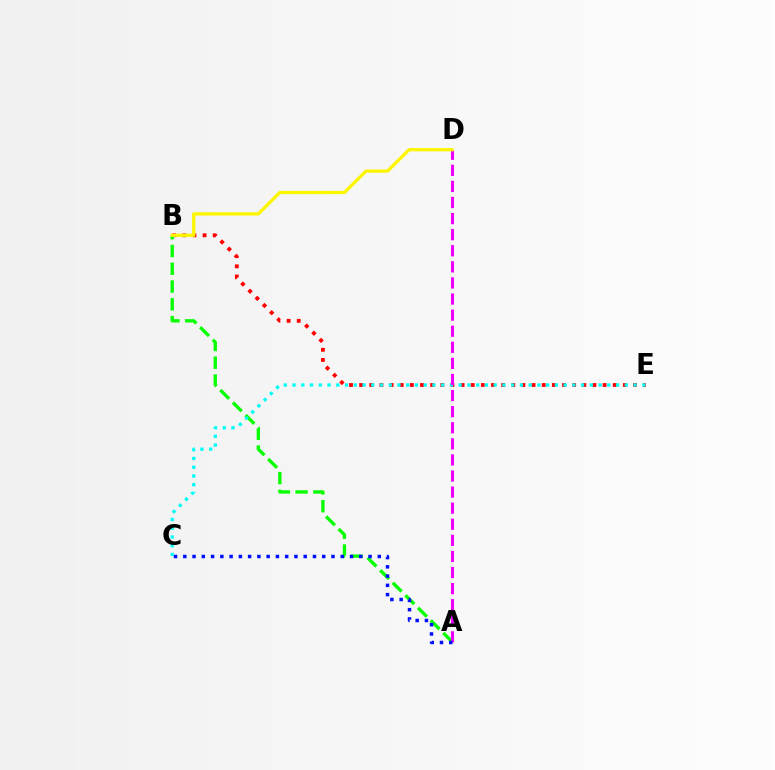{('B', 'E'): [{'color': '#ff0000', 'line_style': 'dotted', 'thickness': 2.76}], ('A', 'B'): [{'color': '#08ff00', 'line_style': 'dashed', 'thickness': 2.42}], ('C', 'E'): [{'color': '#00fff6', 'line_style': 'dotted', 'thickness': 2.38}], ('A', 'D'): [{'color': '#ee00ff', 'line_style': 'dashed', 'thickness': 2.19}], ('B', 'D'): [{'color': '#fcf500', 'line_style': 'solid', 'thickness': 2.35}], ('A', 'C'): [{'color': '#0010ff', 'line_style': 'dotted', 'thickness': 2.52}]}